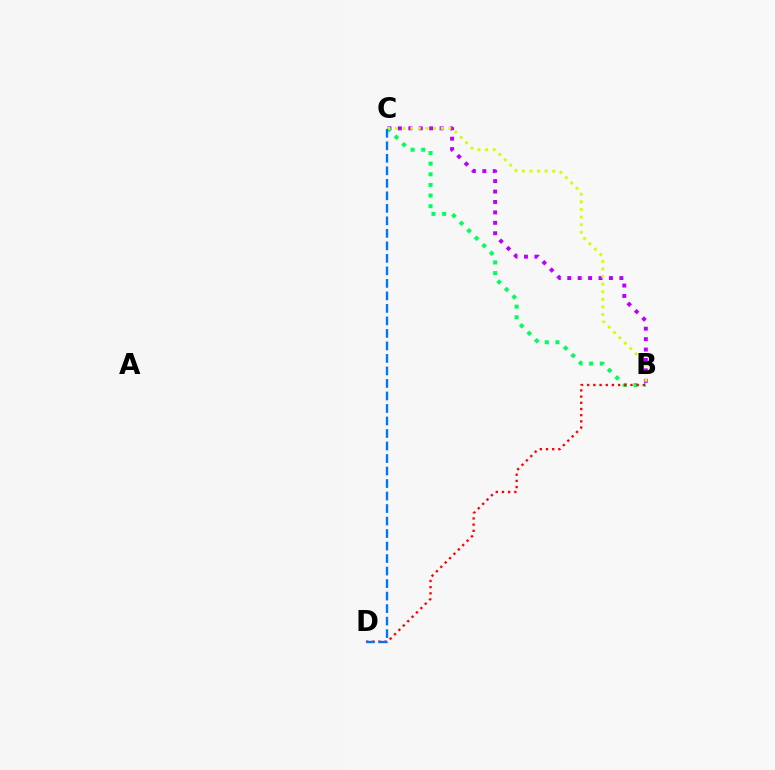{('B', 'C'): [{'color': '#b900ff', 'line_style': 'dotted', 'thickness': 2.83}, {'color': '#00ff5c', 'line_style': 'dotted', 'thickness': 2.89}, {'color': '#d1ff00', 'line_style': 'dotted', 'thickness': 2.07}], ('B', 'D'): [{'color': '#ff0000', 'line_style': 'dotted', 'thickness': 1.68}], ('C', 'D'): [{'color': '#0074ff', 'line_style': 'dashed', 'thickness': 1.7}]}